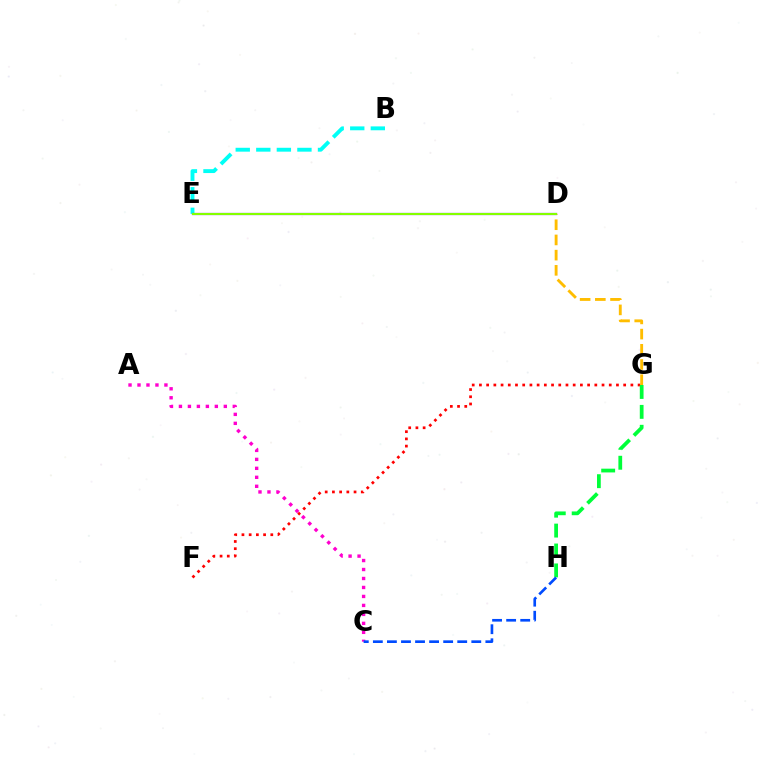{('A', 'C'): [{'color': '#ff00cf', 'line_style': 'dotted', 'thickness': 2.44}], ('F', 'G'): [{'color': '#ff0000', 'line_style': 'dotted', 'thickness': 1.96}], ('G', 'H'): [{'color': '#00ff39', 'line_style': 'dashed', 'thickness': 2.71}], ('D', 'G'): [{'color': '#ffbd00', 'line_style': 'dashed', 'thickness': 2.06}], ('B', 'E'): [{'color': '#00fff6', 'line_style': 'dashed', 'thickness': 2.79}], ('C', 'H'): [{'color': '#004bff', 'line_style': 'dashed', 'thickness': 1.91}], ('D', 'E'): [{'color': '#7200ff', 'line_style': 'solid', 'thickness': 1.57}, {'color': '#84ff00', 'line_style': 'solid', 'thickness': 1.51}]}